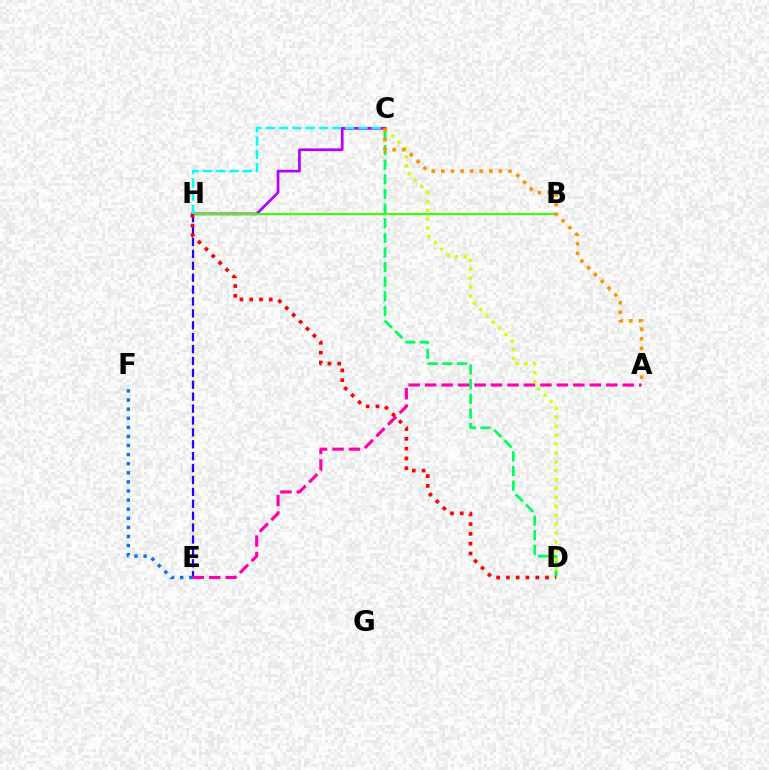{('C', 'D'): [{'color': '#00ff5c', 'line_style': 'dashed', 'thickness': 1.99}, {'color': '#d1ff00', 'line_style': 'dotted', 'thickness': 2.42}], ('C', 'H'): [{'color': '#b900ff', 'line_style': 'solid', 'thickness': 1.95}, {'color': '#00fff6', 'line_style': 'dashed', 'thickness': 1.8}], ('E', 'H'): [{'color': '#2500ff', 'line_style': 'dashed', 'thickness': 1.62}], ('B', 'H'): [{'color': '#3dff00', 'line_style': 'solid', 'thickness': 1.54}], ('A', 'C'): [{'color': '#ff9400', 'line_style': 'dotted', 'thickness': 2.61}], ('E', 'F'): [{'color': '#0074ff', 'line_style': 'dotted', 'thickness': 2.47}], ('A', 'E'): [{'color': '#ff00ac', 'line_style': 'dashed', 'thickness': 2.24}], ('D', 'H'): [{'color': '#ff0000', 'line_style': 'dotted', 'thickness': 2.66}]}